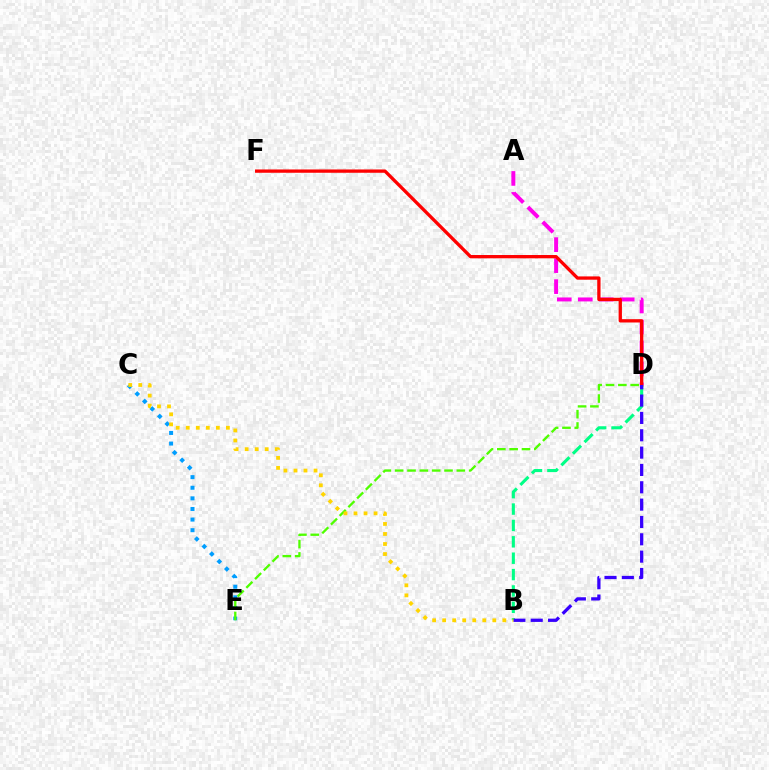{('B', 'D'): [{'color': '#00ff86', 'line_style': 'dashed', 'thickness': 2.23}, {'color': '#3700ff', 'line_style': 'dashed', 'thickness': 2.36}], ('C', 'E'): [{'color': '#009eff', 'line_style': 'dotted', 'thickness': 2.88}], ('A', 'D'): [{'color': '#ff00ed', 'line_style': 'dashed', 'thickness': 2.85}], ('D', 'F'): [{'color': '#ff0000', 'line_style': 'solid', 'thickness': 2.38}], ('D', 'E'): [{'color': '#4fff00', 'line_style': 'dashed', 'thickness': 1.68}], ('B', 'C'): [{'color': '#ffd500', 'line_style': 'dotted', 'thickness': 2.73}]}